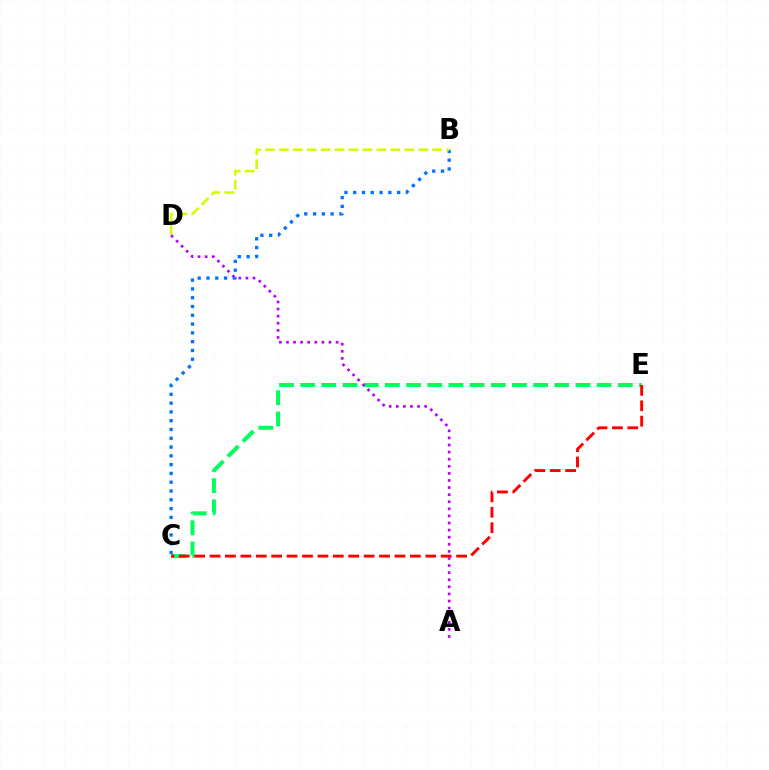{('C', 'E'): [{'color': '#00ff5c', 'line_style': 'dashed', 'thickness': 2.88}, {'color': '#ff0000', 'line_style': 'dashed', 'thickness': 2.09}], ('B', 'C'): [{'color': '#0074ff', 'line_style': 'dotted', 'thickness': 2.39}], ('B', 'D'): [{'color': '#d1ff00', 'line_style': 'dashed', 'thickness': 1.89}], ('A', 'D'): [{'color': '#b900ff', 'line_style': 'dotted', 'thickness': 1.93}]}